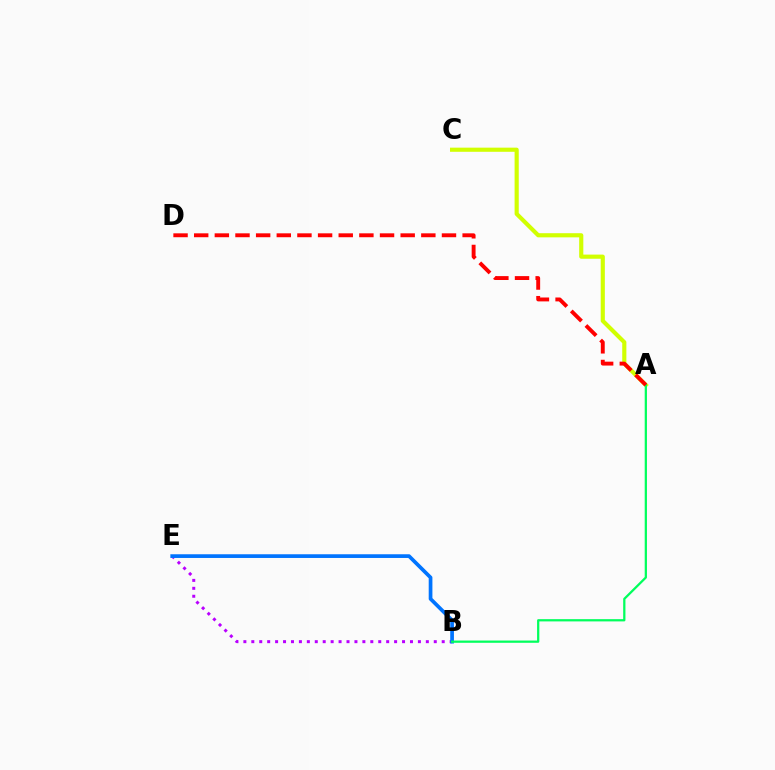{('B', 'E'): [{'color': '#b900ff', 'line_style': 'dotted', 'thickness': 2.16}, {'color': '#0074ff', 'line_style': 'solid', 'thickness': 2.67}], ('A', 'C'): [{'color': '#d1ff00', 'line_style': 'solid', 'thickness': 2.98}], ('A', 'B'): [{'color': '#00ff5c', 'line_style': 'solid', 'thickness': 1.62}], ('A', 'D'): [{'color': '#ff0000', 'line_style': 'dashed', 'thickness': 2.81}]}